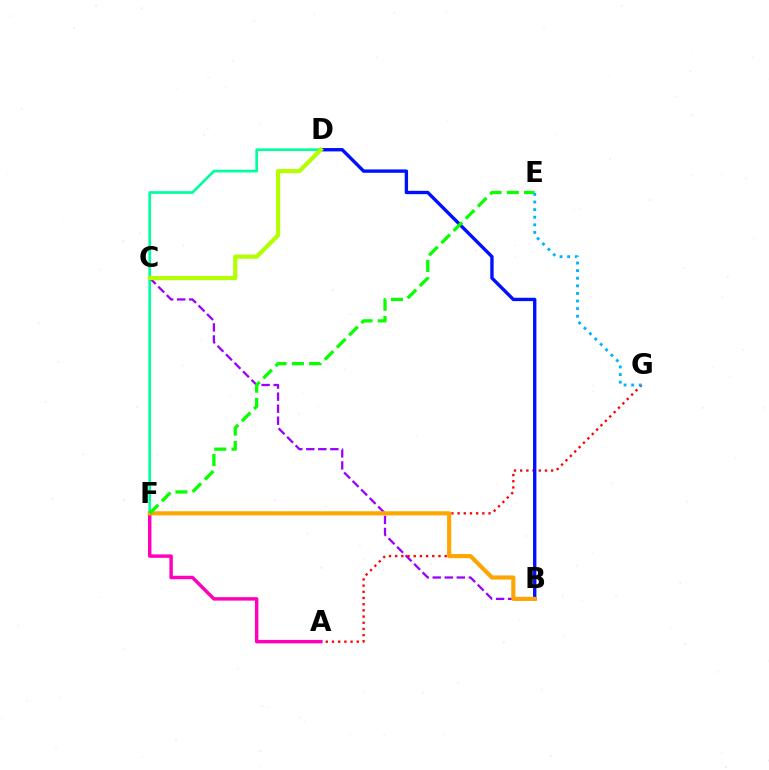{('D', 'F'): [{'color': '#00ff9d', 'line_style': 'solid', 'thickness': 1.94}], ('B', 'C'): [{'color': '#9b00ff', 'line_style': 'dashed', 'thickness': 1.64}], ('A', 'G'): [{'color': '#ff0000', 'line_style': 'dotted', 'thickness': 1.68}], ('A', 'F'): [{'color': '#ff00bd', 'line_style': 'solid', 'thickness': 2.49}], ('B', 'D'): [{'color': '#0010ff', 'line_style': 'solid', 'thickness': 2.42}], ('C', 'D'): [{'color': '#b3ff00', 'line_style': 'solid', 'thickness': 2.98}], ('B', 'F'): [{'color': '#ffa500', 'line_style': 'solid', 'thickness': 2.98}], ('E', 'F'): [{'color': '#08ff00', 'line_style': 'dashed', 'thickness': 2.35}], ('E', 'G'): [{'color': '#00b5ff', 'line_style': 'dotted', 'thickness': 2.07}]}